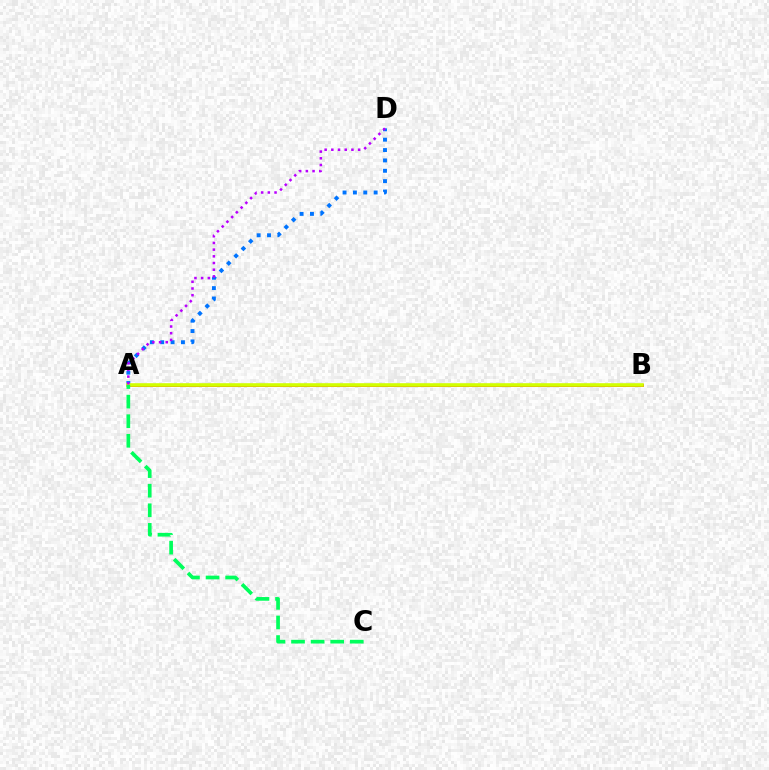{('A', 'D'): [{'color': '#0074ff', 'line_style': 'dotted', 'thickness': 2.82}, {'color': '#b900ff', 'line_style': 'dotted', 'thickness': 1.82}], ('A', 'B'): [{'color': '#ff0000', 'line_style': 'solid', 'thickness': 1.97}, {'color': '#d1ff00', 'line_style': 'solid', 'thickness': 2.59}], ('A', 'C'): [{'color': '#00ff5c', 'line_style': 'dashed', 'thickness': 2.66}]}